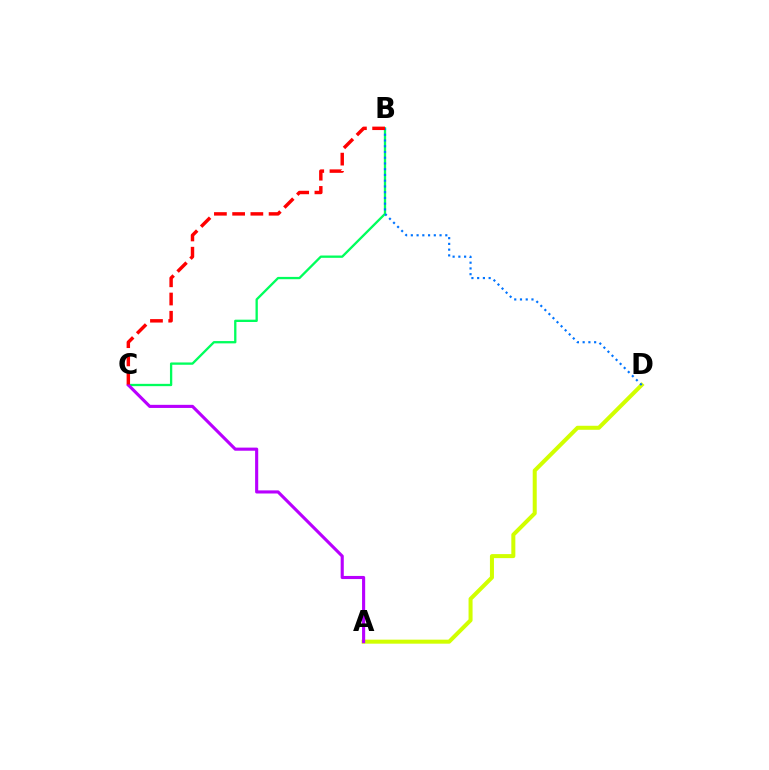{('B', 'C'): [{'color': '#00ff5c', 'line_style': 'solid', 'thickness': 1.67}, {'color': '#ff0000', 'line_style': 'dashed', 'thickness': 2.48}], ('A', 'D'): [{'color': '#d1ff00', 'line_style': 'solid', 'thickness': 2.89}], ('A', 'C'): [{'color': '#b900ff', 'line_style': 'solid', 'thickness': 2.24}], ('B', 'D'): [{'color': '#0074ff', 'line_style': 'dotted', 'thickness': 1.56}]}